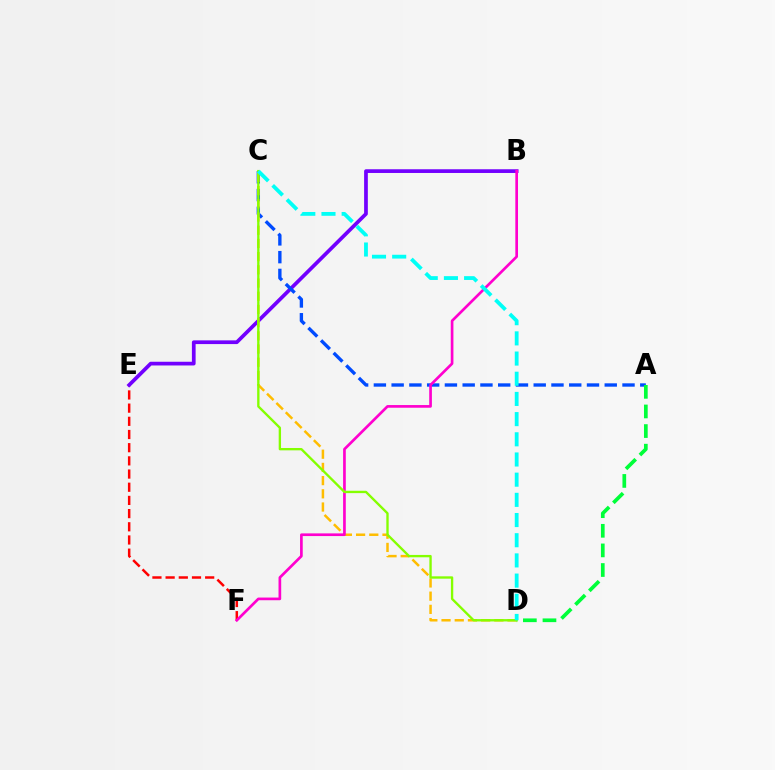{('E', 'F'): [{'color': '#ff0000', 'line_style': 'dashed', 'thickness': 1.79}], ('B', 'E'): [{'color': '#7200ff', 'line_style': 'solid', 'thickness': 2.67}], ('A', 'C'): [{'color': '#004bff', 'line_style': 'dashed', 'thickness': 2.41}], ('C', 'D'): [{'color': '#ffbd00', 'line_style': 'dashed', 'thickness': 1.79}, {'color': '#84ff00', 'line_style': 'solid', 'thickness': 1.69}, {'color': '#00fff6', 'line_style': 'dashed', 'thickness': 2.74}], ('B', 'F'): [{'color': '#ff00cf', 'line_style': 'solid', 'thickness': 1.93}], ('A', 'D'): [{'color': '#00ff39', 'line_style': 'dashed', 'thickness': 2.66}]}